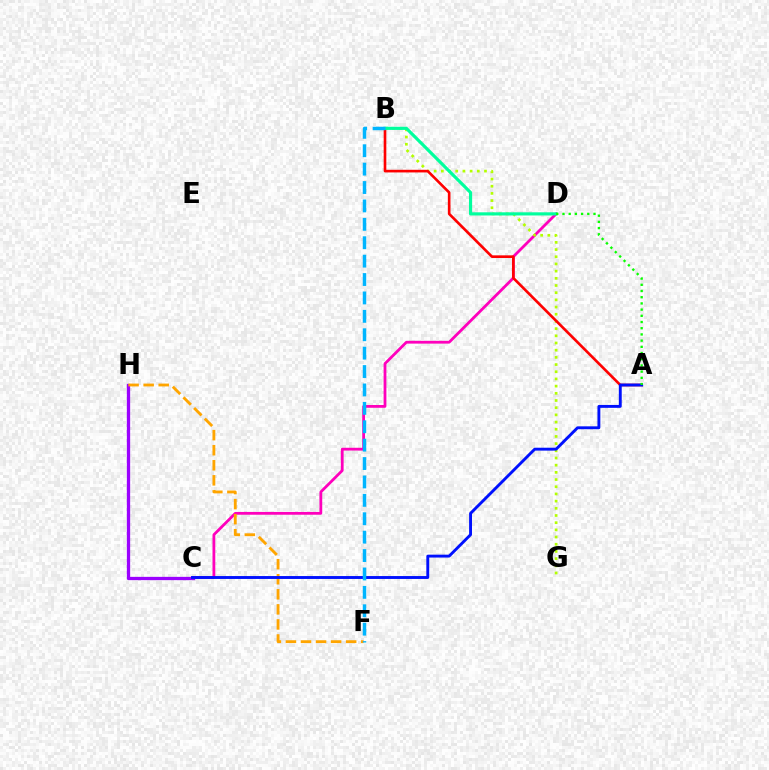{('C', 'H'): [{'color': '#9b00ff', 'line_style': 'solid', 'thickness': 2.37}], ('C', 'D'): [{'color': '#ff00bd', 'line_style': 'solid', 'thickness': 2.01}], ('F', 'H'): [{'color': '#ffa500', 'line_style': 'dashed', 'thickness': 2.05}], ('B', 'G'): [{'color': '#b3ff00', 'line_style': 'dotted', 'thickness': 1.95}], ('A', 'B'): [{'color': '#ff0000', 'line_style': 'solid', 'thickness': 1.9}], ('B', 'D'): [{'color': '#00ff9d', 'line_style': 'solid', 'thickness': 2.28}], ('A', 'C'): [{'color': '#0010ff', 'line_style': 'solid', 'thickness': 2.08}], ('B', 'F'): [{'color': '#00b5ff', 'line_style': 'dashed', 'thickness': 2.5}], ('A', 'D'): [{'color': '#08ff00', 'line_style': 'dotted', 'thickness': 1.69}]}